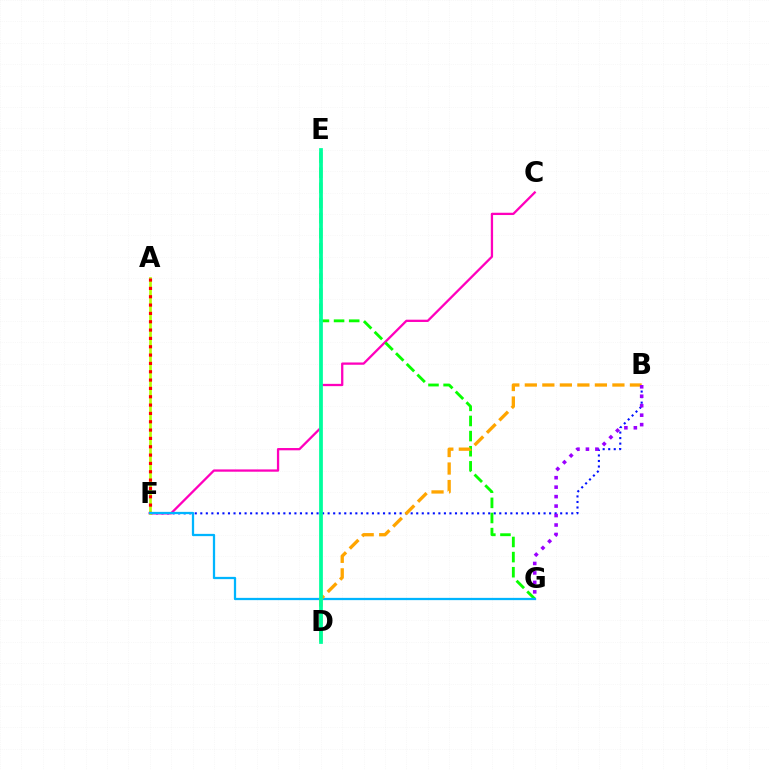{('B', 'F'): [{'color': '#0010ff', 'line_style': 'dotted', 'thickness': 1.5}], ('C', 'F'): [{'color': '#ff00bd', 'line_style': 'solid', 'thickness': 1.65}], ('A', 'F'): [{'color': '#b3ff00', 'line_style': 'solid', 'thickness': 1.92}, {'color': '#ff0000', 'line_style': 'dotted', 'thickness': 2.26}], ('E', 'G'): [{'color': '#08ff00', 'line_style': 'dashed', 'thickness': 2.05}], ('F', 'G'): [{'color': '#00b5ff', 'line_style': 'solid', 'thickness': 1.63}], ('B', 'D'): [{'color': '#ffa500', 'line_style': 'dashed', 'thickness': 2.38}], ('D', 'E'): [{'color': '#00ff9d', 'line_style': 'solid', 'thickness': 2.7}], ('B', 'G'): [{'color': '#9b00ff', 'line_style': 'dotted', 'thickness': 2.57}]}